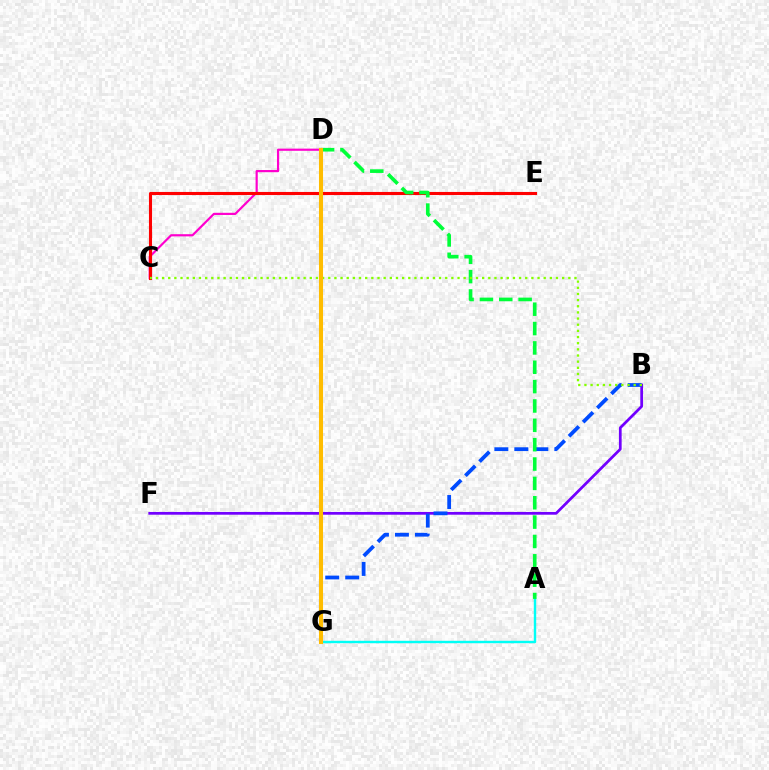{('B', 'F'): [{'color': '#7200ff', 'line_style': 'solid', 'thickness': 1.97}], ('A', 'G'): [{'color': '#00fff6', 'line_style': 'solid', 'thickness': 1.73}], ('C', 'D'): [{'color': '#ff00cf', 'line_style': 'solid', 'thickness': 1.57}], ('C', 'E'): [{'color': '#ff0000', 'line_style': 'solid', 'thickness': 2.23}], ('B', 'G'): [{'color': '#004bff', 'line_style': 'dashed', 'thickness': 2.72}], ('A', 'D'): [{'color': '#00ff39', 'line_style': 'dashed', 'thickness': 2.63}], ('B', 'C'): [{'color': '#84ff00', 'line_style': 'dotted', 'thickness': 1.67}], ('D', 'G'): [{'color': '#ffbd00', 'line_style': 'solid', 'thickness': 2.92}]}